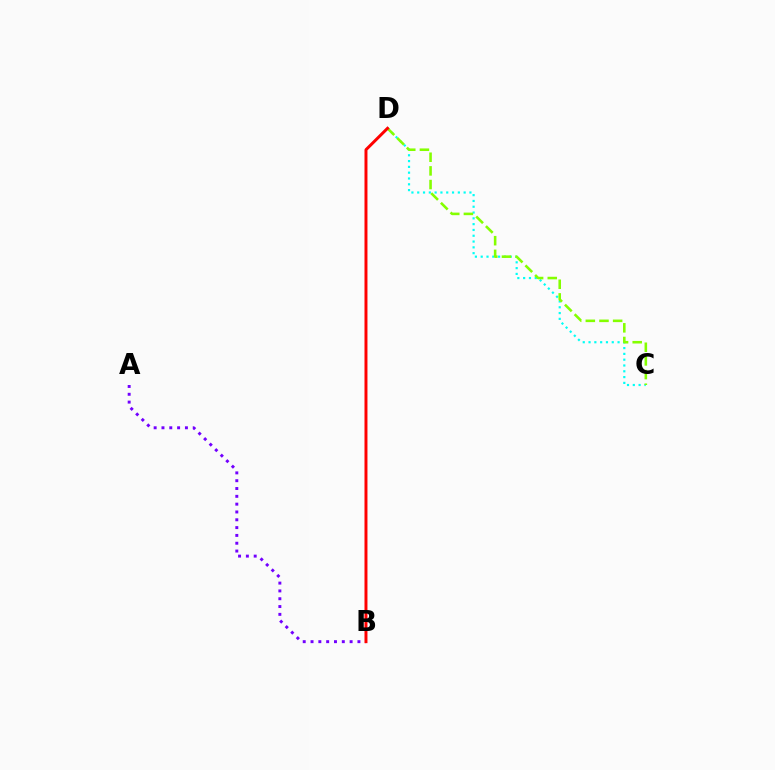{('A', 'B'): [{'color': '#7200ff', 'line_style': 'dotted', 'thickness': 2.12}], ('C', 'D'): [{'color': '#00fff6', 'line_style': 'dotted', 'thickness': 1.58}, {'color': '#84ff00', 'line_style': 'dashed', 'thickness': 1.85}], ('B', 'D'): [{'color': '#ff0000', 'line_style': 'solid', 'thickness': 2.14}]}